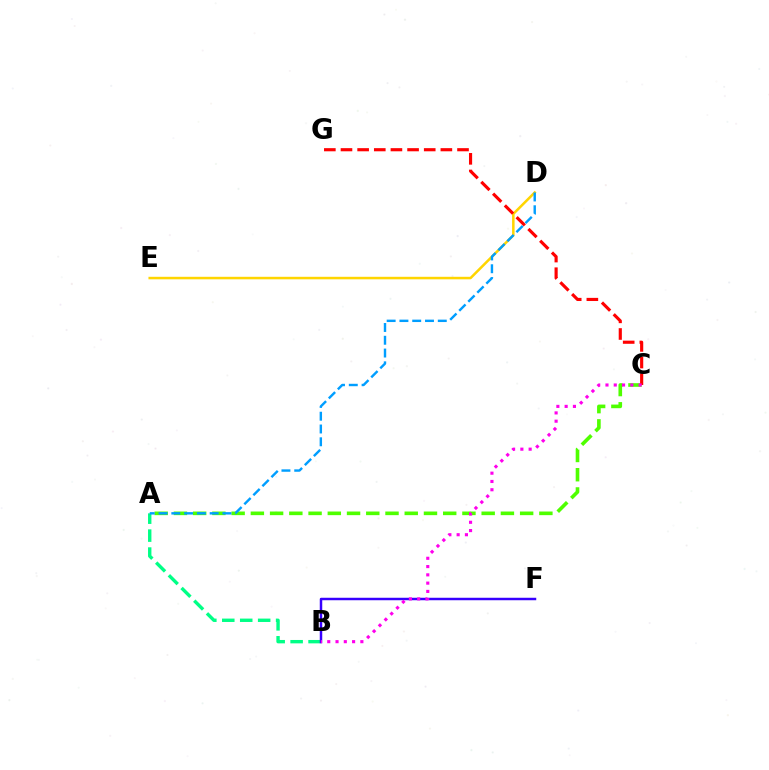{('A', 'B'): [{'color': '#00ff86', 'line_style': 'dashed', 'thickness': 2.44}], ('D', 'E'): [{'color': '#ffd500', 'line_style': 'solid', 'thickness': 1.81}], ('A', 'C'): [{'color': '#4fff00', 'line_style': 'dashed', 'thickness': 2.61}], ('B', 'F'): [{'color': '#3700ff', 'line_style': 'solid', 'thickness': 1.79}], ('C', 'G'): [{'color': '#ff0000', 'line_style': 'dashed', 'thickness': 2.26}], ('B', 'C'): [{'color': '#ff00ed', 'line_style': 'dotted', 'thickness': 2.25}], ('A', 'D'): [{'color': '#009eff', 'line_style': 'dashed', 'thickness': 1.74}]}